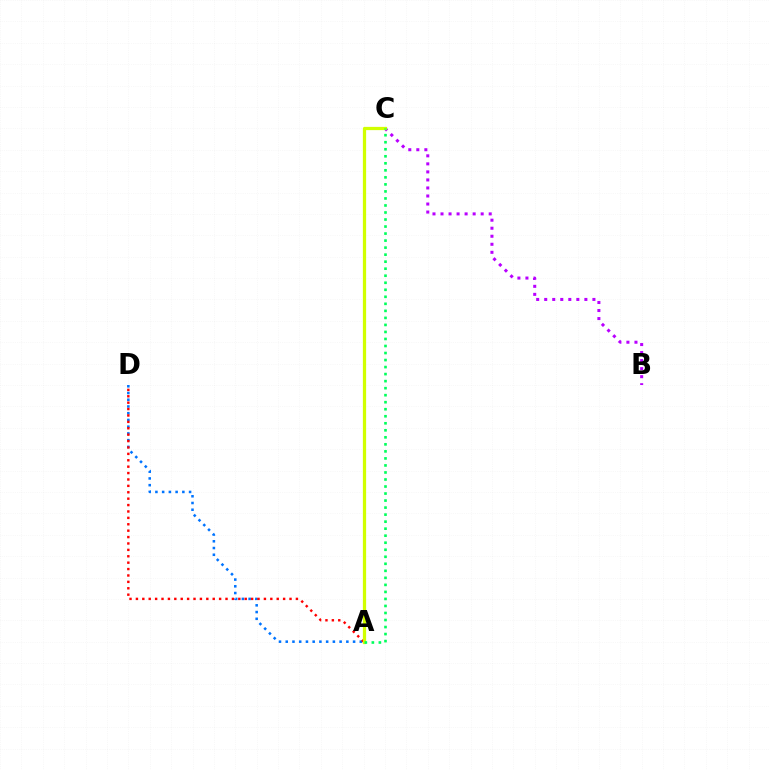{('B', 'C'): [{'color': '#b900ff', 'line_style': 'dotted', 'thickness': 2.18}], ('A', 'D'): [{'color': '#0074ff', 'line_style': 'dotted', 'thickness': 1.83}, {'color': '#ff0000', 'line_style': 'dotted', 'thickness': 1.74}], ('A', 'C'): [{'color': '#d1ff00', 'line_style': 'solid', 'thickness': 2.34}, {'color': '#00ff5c', 'line_style': 'dotted', 'thickness': 1.91}]}